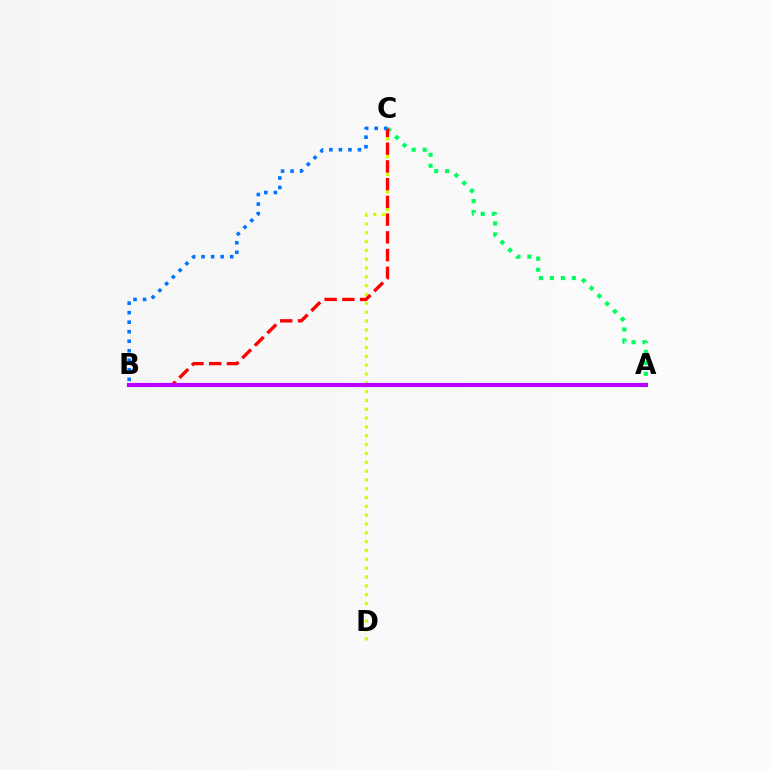{('A', 'C'): [{'color': '#00ff5c', 'line_style': 'dotted', 'thickness': 2.98}], ('C', 'D'): [{'color': '#d1ff00', 'line_style': 'dotted', 'thickness': 2.4}], ('B', 'C'): [{'color': '#ff0000', 'line_style': 'dashed', 'thickness': 2.41}, {'color': '#0074ff', 'line_style': 'dotted', 'thickness': 2.59}], ('A', 'B'): [{'color': '#b900ff', 'line_style': 'solid', 'thickness': 2.95}]}